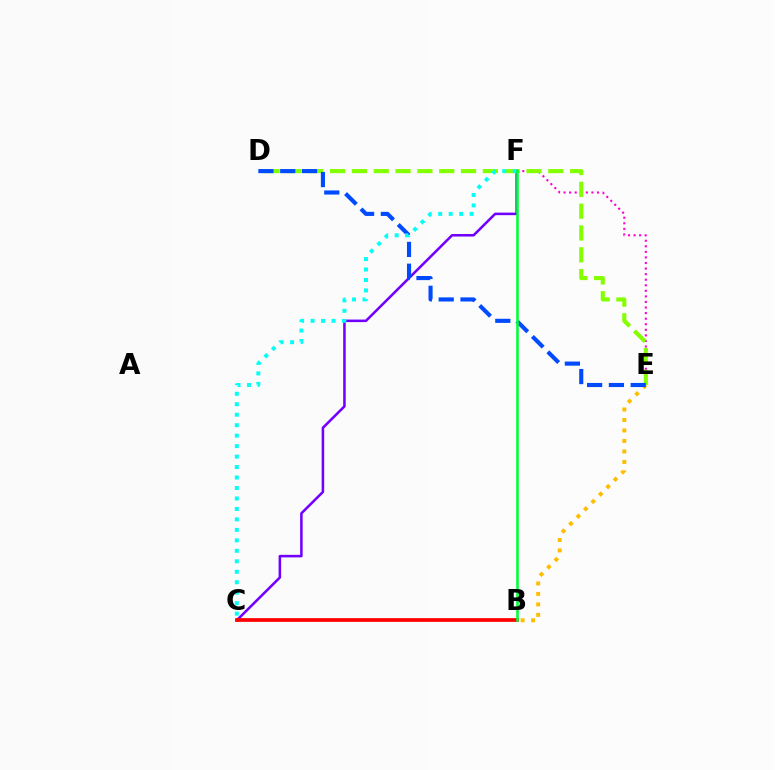{('B', 'E'): [{'color': '#ffbd00', 'line_style': 'dotted', 'thickness': 2.85}], ('E', 'F'): [{'color': '#ff00cf', 'line_style': 'dotted', 'thickness': 1.51}], ('D', 'E'): [{'color': '#84ff00', 'line_style': 'dashed', 'thickness': 2.96}, {'color': '#004bff', 'line_style': 'dashed', 'thickness': 2.96}], ('C', 'F'): [{'color': '#7200ff', 'line_style': 'solid', 'thickness': 1.83}, {'color': '#00fff6', 'line_style': 'dotted', 'thickness': 2.84}], ('B', 'C'): [{'color': '#ff0000', 'line_style': 'solid', 'thickness': 2.68}], ('B', 'F'): [{'color': '#00ff39', 'line_style': 'solid', 'thickness': 1.85}]}